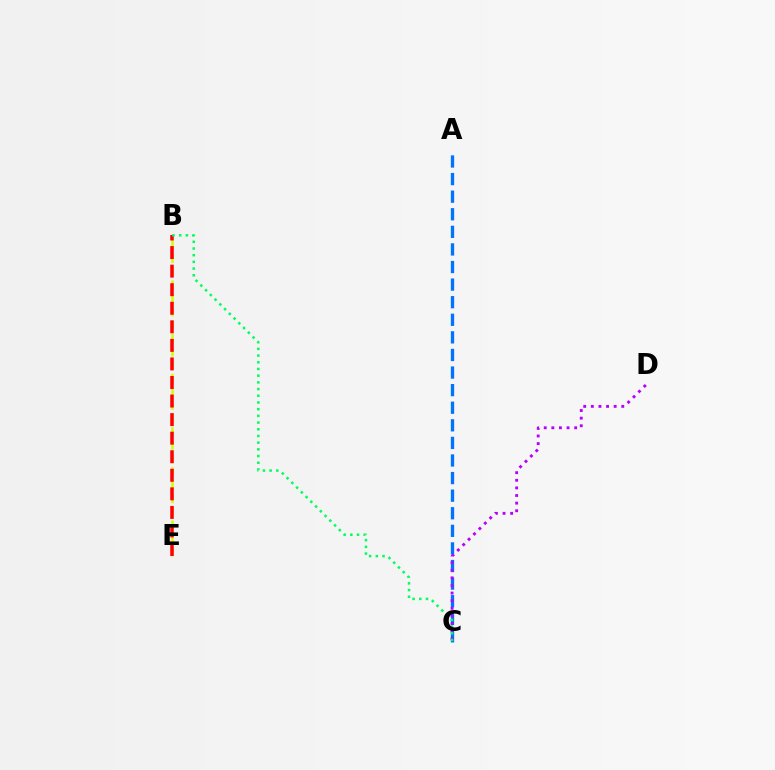{('A', 'C'): [{'color': '#0074ff', 'line_style': 'dashed', 'thickness': 2.39}], ('C', 'D'): [{'color': '#b900ff', 'line_style': 'dotted', 'thickness': 2.07}], ('B', 'E'): [{'color': '#d1ff00', 'line_style': 'dashed', 'thickness': 1.81}, {'color': '#ff0000', 'line_style': 'dashed', 'thickness': 2.52}], ('B', 'C'): [{'color': '#00ff5c', 'line_style': 'dotted', 'thickness': 1.82}]}